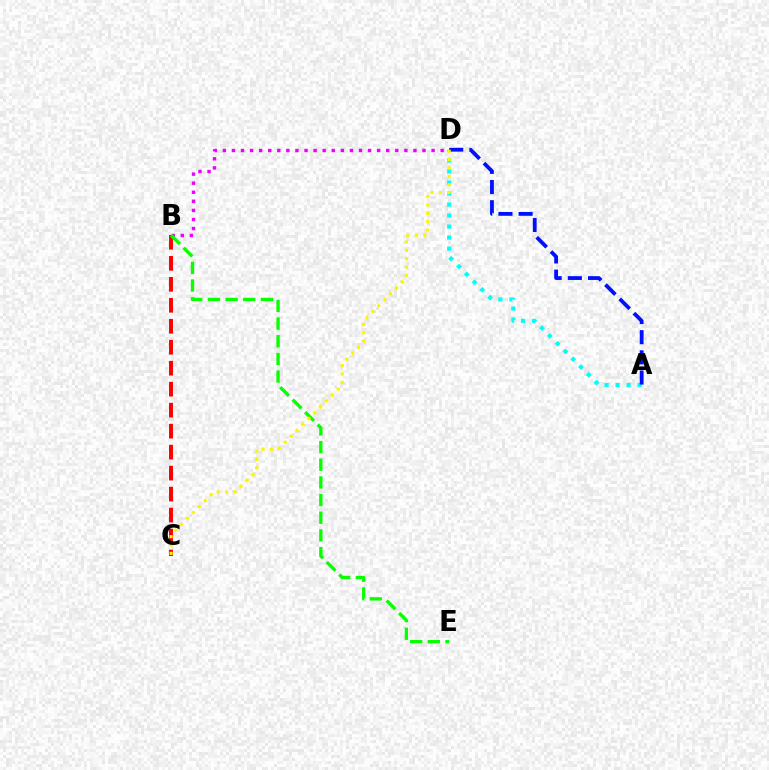{('B', 'D'): [{'color': '#ee00ff', 'line_style': 'dotted', 'thickness': 2.47}], ('A', 'D'): [{'color': '#00fff6', 'line_style': 'dotted', 'thickness': 2.99}, {'color': '#0010ff', 'line_style': 'dashed', 'thickness': 2.74}], ('B', 'C'): [{'color': '#ff0000', 'line_style': 'dashed', 'thickness': 2.85}], ('B', 'E'): [{'color': '#08ff00', 'line_style': 'dashed', 'thickness': 2.4}], ('C', 'D'): [{'color': '#fcf500', 'line_style': 'dotted', 'thickness': 2.27}]}